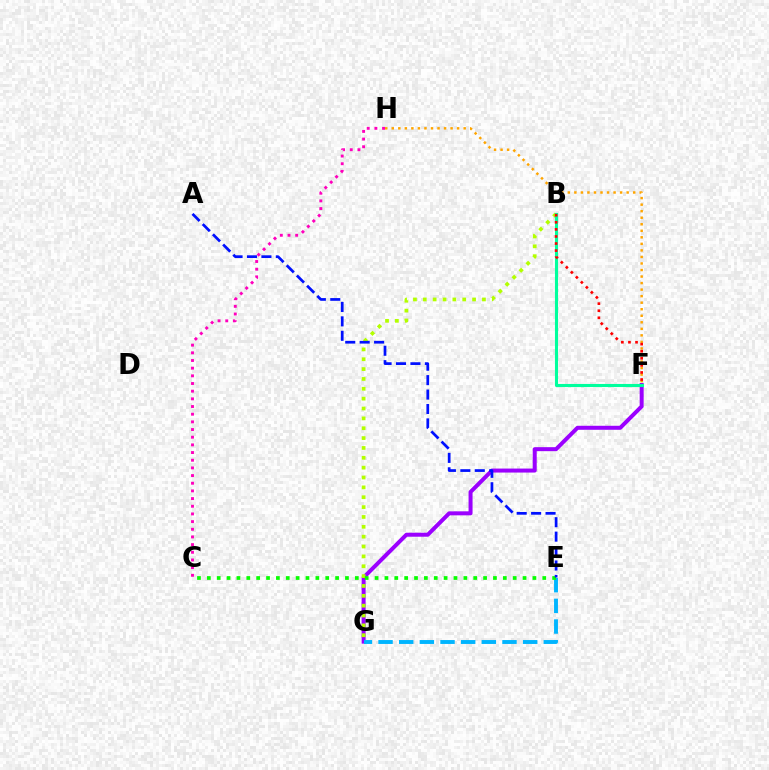{('F', 'G'): [{'color': '#9b00ff', 'line_style': 'solid', 'thickness': 2.88}], ('B', 'G'): [{'color': '#b3ff00', 'line_style': 'dotted', 'thickness': 2.68}], ('C', 'H'): [{'color': '#ff00bd', 'line_style': 'dotted', 'thickness': 2.08}], ('E', 'G'): [{'color': '#00b5ff', 'line_style': 'dashed', 'thickness': 2.81}], ('C', 'E'): [{'color': '#08ff00', 'line_style': 'dotted', 'thickness': 2.68}], ('B', 'F'): [{'color': '#00ff9d', 'line_style': 'solid', 'thickness': 2.23}, {'color': '#ff0000', 'line_style': 'dotted', 'thickness': 1.92}], ('A', 'E'): [{'color': '#0010ff', 'line_style': 'dashed', 'thickness': 1.96}], ('F', 'H'): [{'color': '#ffa500', 'line_style': 'dotted', 'thickness': 1.78}]}